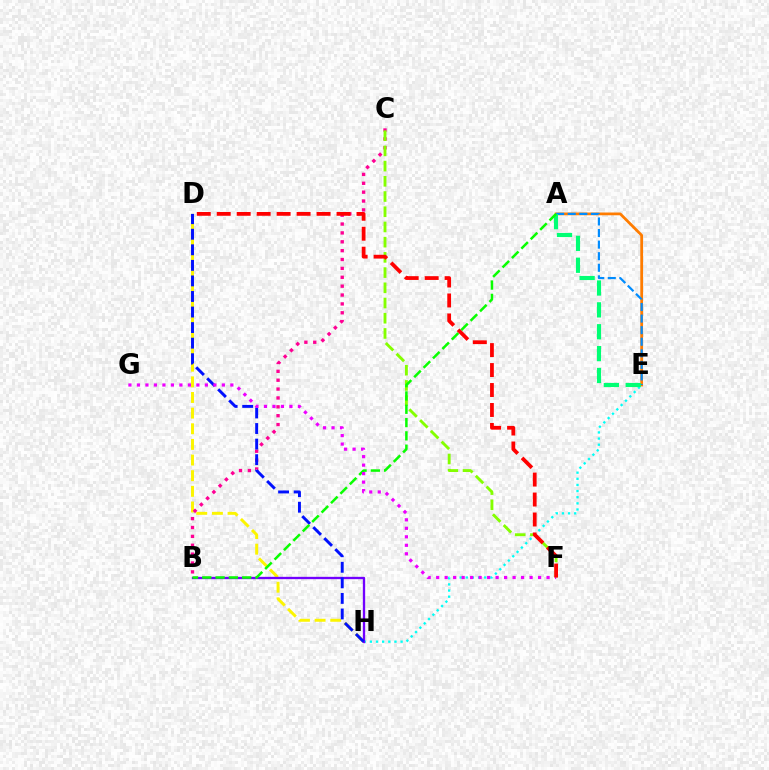{('A', 'E'): [{'color': '#ff7c00', 'line_style': 'solid', 'thickness': 1.99}, {'color': '#008cff', 'line_style': 'dashed', 'thickness': 1.57}, {'color': '#00ff74', 'line_style': 'dashed', 'thickness': 2.97}], ('E', 'H'): [{'color': '#00fff6', 'line_style': 'dotted', 'thickness': 1.67}], ('D', 'H'): [{'color': '#fcf500', 'line_style': 'dashed', 'thickness': 2.12}, {'color': '#0010ff', 'line_style': 'dashed', 'thickness': 2.11}], ('B', 'H'): [{'color': '#7200ff', 'line_style': 'solid', 'thickness': 1.68}], ('B', 'C'): [{'color': '#ff0094', 'line_style': 'dotted', 'thickness': 2.41}], ('C', 'F'): [{'color': '#84ff00', 'line_style': 'dashed', 'thickness': 2.07}], ('A', 'B'): [{'color': '#08ff00', 'line_style': 'dashed', 'thickness': 1.81}], ('F', 'G'): [{'color': '#ee00ff', 'line_style': 'dotted', 'thickness': 2.31}], ('D', 'F'): [{'color': '#ff0000', 'line_style': 'dashed', 'thickness': 2.71}]}